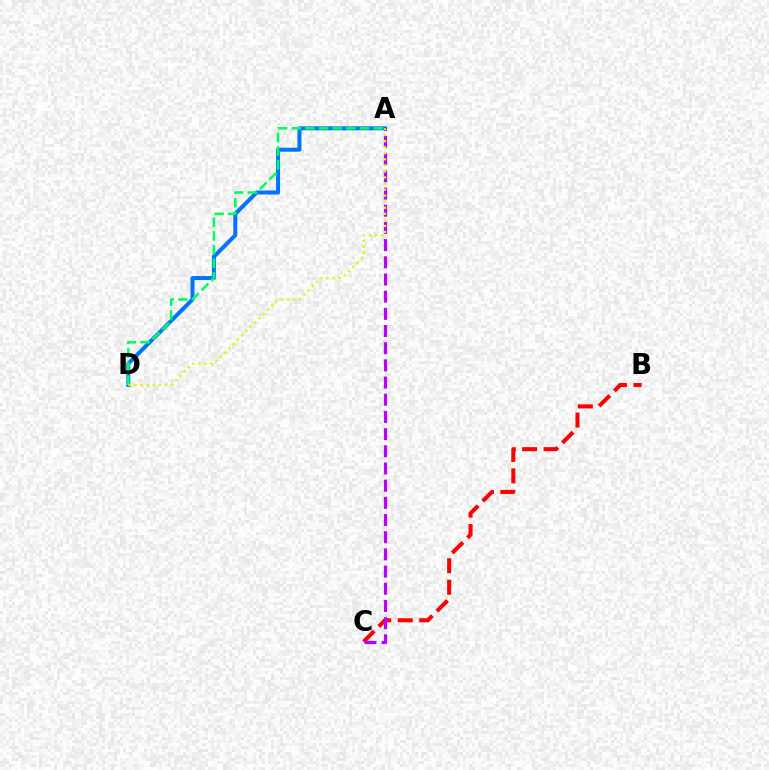{('A', 'D'): [{'color': '#0074ff', 'line_style': 'solid', 'thickness': 2.88}, {'color': '#00ff5c', 'line_style': 'dashed', 'thickness': 1.85}, {'color': '#d1ff00', 'line_style': 'dotted', 'thickness': 1.65}], ('B', 'C'): [{'color': '#ff0000', 'line_style': 'dashed', 'thickness': 2.92}], ('A', 'C'): [{'color': '#b900ff', 'line_style': 'dashed', 'thickness': 2.33}]}